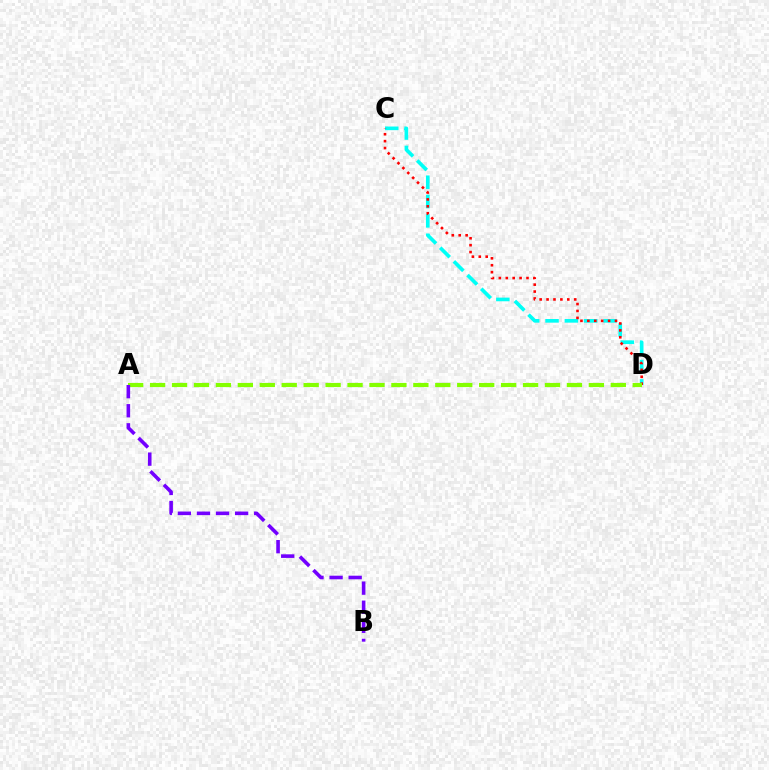{('C', 'D'): [{'color': '#00fff6', 'line_style': 'dashed', 'thickness': 2.63}, {'color': '#ff0000', 'line_style': 'dotted', 'thickness': 1.88}], ('A', 'D'): [{'color': '#84ff00', 'line_style': 'dashed', 'thickness': 2.98}], ('A', 'B'): [{'color': '#7200ff', 'line_style': 'dashed', 'thickness': 2.59}]}